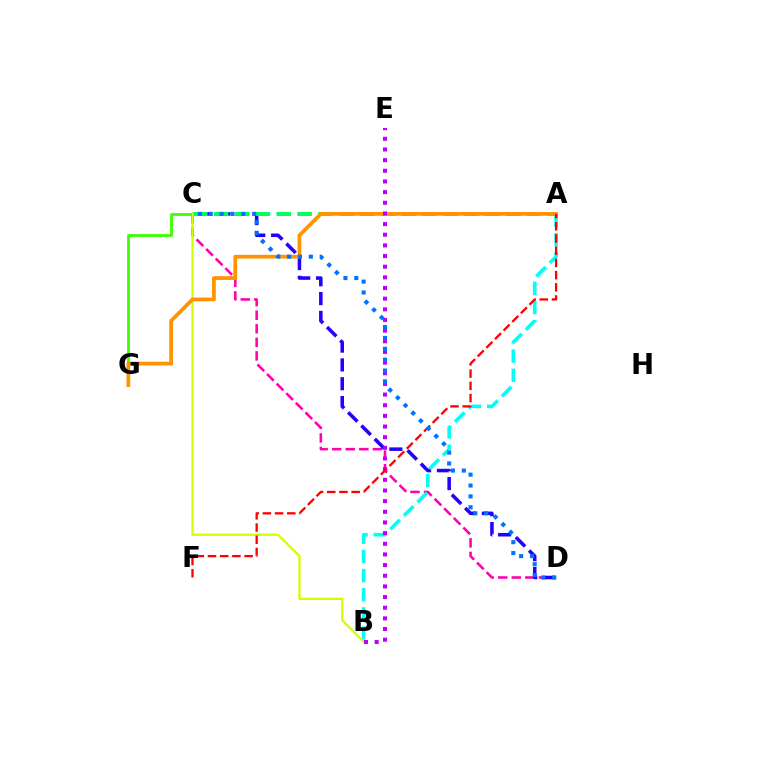{('C', 'G'): [{'color': '#3dff00', 'line_style': 'solid', 'thickness': 2.01}], ('C', 'D'): [{'color': '#ff00ac', 'line_style': 'dashed', 'thickness': 1.84}, {'color': '#2500ff', 'line_style': 'dashed', 'thickness': 2.55}, {'color': '#0074ff', 'line_style': 'dotted', 'thickness': 2.95}], ('A', 'C'): [{'color': '#00ff5c', 'line_style': 'dashed', 'thickness': 2.83}], ('A', 'B'): [{'color': '#00fff6', 'line_style': 'dashed', 'thickness': 2.6}], ('B', 'C'): [{'color': '#d1ff00', 'line_style': 'solid', 'thickness': 1.65}], ('A', 'G'): [{'color': '#ff9400', 'line_style': 'solid', 'thickness': 2.7}], ('B', 'E'): [{'color': '#b900ff', 'line_style': 'dotted', 'thickness': 2.9}], ('A', 'F'): [{'color': '#ff0000', 'line_style': 'dashed', 'thickness': 1.66}]}